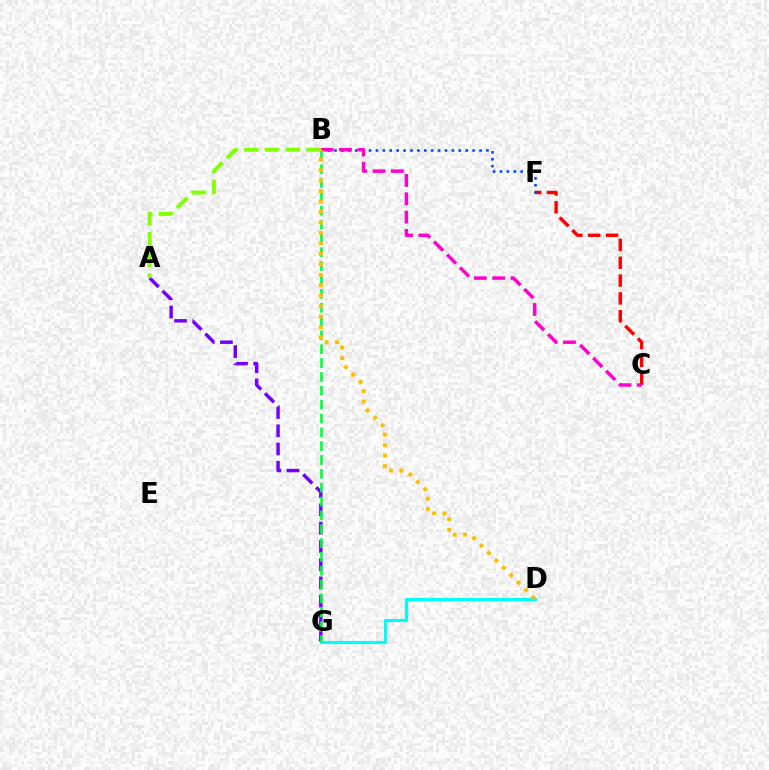{('C', 'F'): [{'color': '#ff0000', 'line_style': 'dashed', 'thickness': 2.42}], ('A', 'G'): [{'color': '#7200ff', 'line_style': 'dashed', 'thickness': 2.48}], ('B', 'F'): [{'color': '#004bff', 'line_style': 'dotted', 'thickness': 1.88}], ('D', 'G'): [{'color': '#00fff6', 'line_style': 'solid', 'thickness': 2.25}], ('B', 'C'): [{'color': '#ff00cf', 'line_style': 'dashed', 'thickness': 2.49}], ('B', 'G'): [{'color': '#00ff39', 'line_style': 'dashed', 'thickness': 1.88}], ('A', 'B'): [{'color': '#84ff00', 'line_style': 'dashed', 'thickness': 2.82}], ('B', 'D'): [{'color': '#ffbd00', 'line_style': 'dotted', 'thickness': 2.85}]}